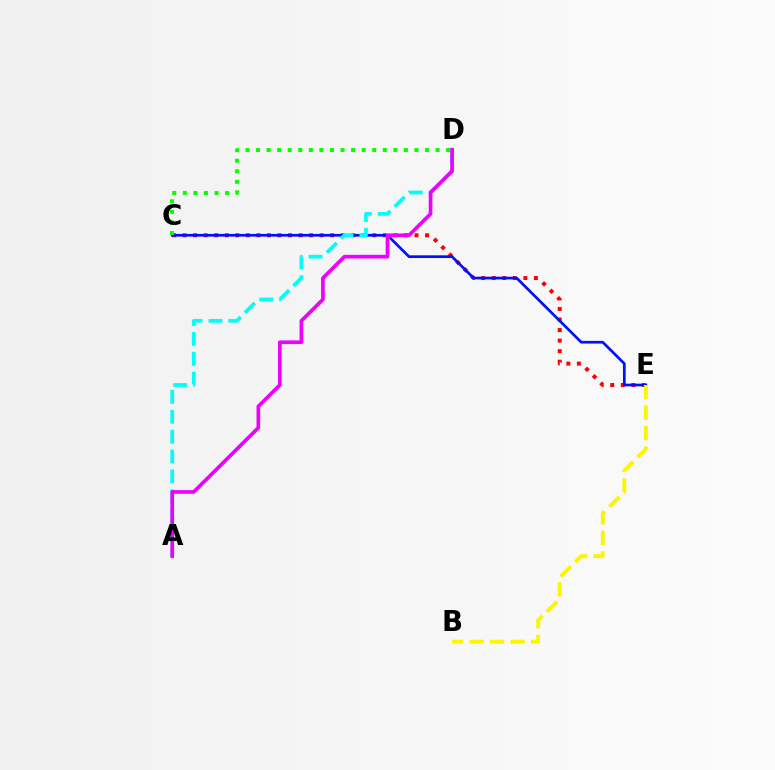{('C', 'E'): [{'color': '#ff0000', 'line_style': 'dotted', 'thickness': 2.86}, {'color': '#0010ff', 'line_style': 'solid', 'thickness': 1.94}], ('C', 'D'): [{'color': '#08ff00', 'line_style': 'dotted', 'thickness': 2.87}], ('B', 'E'): [{'color': '#fcf500', 'line_style': 'dashed', 'thickness': 2.78}], ('A', 'D'): [{'color': '#00fff6', 'line_style': 'dashed', 'thickness': 2.7}, {'color': '#ee00ff', 'line_style': 'solid', 'thickness': 2.65}]}